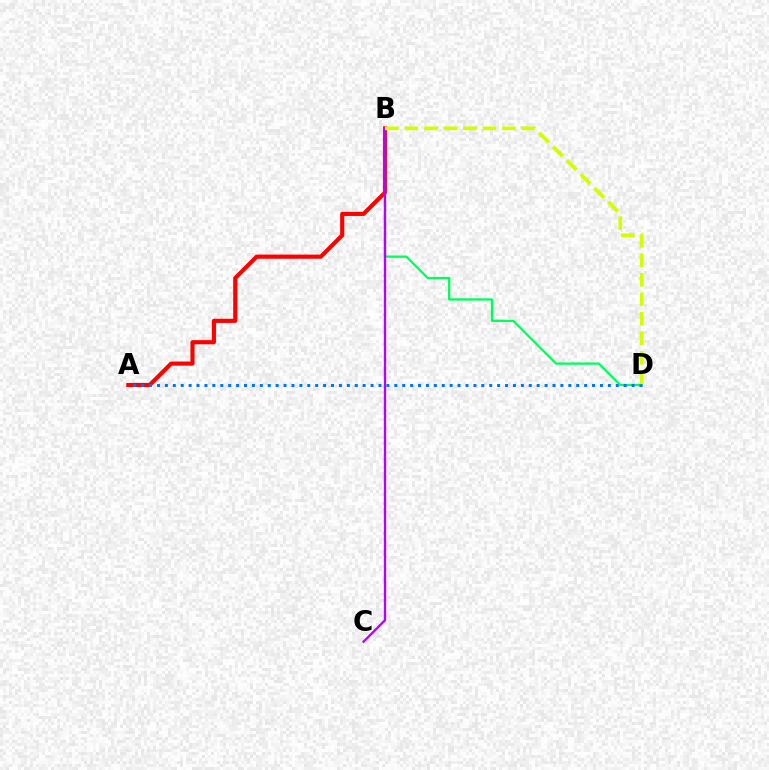{('A', 'B'): [{'color': '#ff0000', 'line_style': 'solid', 'thickness': 3.0}], ('B', 'D'): [{'color': '#00ff5c', 'line_style': 'solid', 'thickness': 1.64}, {'color': '#d1ff00', 'line_style': 'dashed', 'thickness': 2.65}], ('B', 'C'): [{'color': '#b900ff', 'line_style': 'solid', 'thickness': 1.68}], ('A', 'D'): [{'color': '#0074ff', 'line_style': 'dotted', 'thickness': 2.15}]}